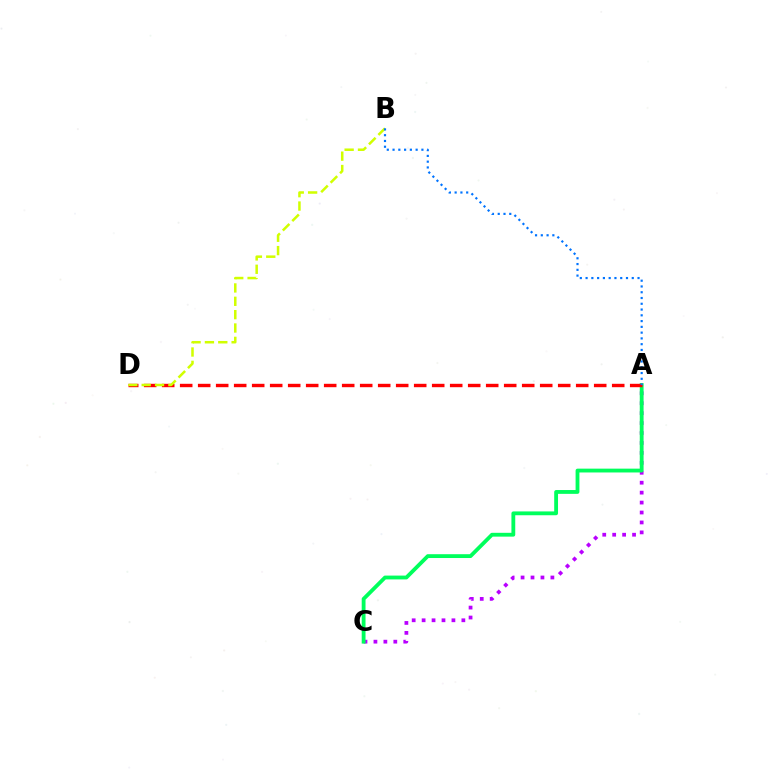{('A', 'C'): [{'color': '#b900ff', 'line_style': 'dotted', 'thickness': 2.7}, {'color': '#00ff5c', 'line_style': 'solid', 'thickness': 2.75}], ('A', 'D'): [{'color': '#ff0000', 'line_style': 'dashed', 'thickness': 2.45}], ('B', 'D'): [{'color': '#d1ff00', 'line_style': 'dashed', 'thickness': 1.81}], ('A', 'B'): [{'color': '#0074ff', 'line_style': 'dotted', 'thickness': 1.57}]}